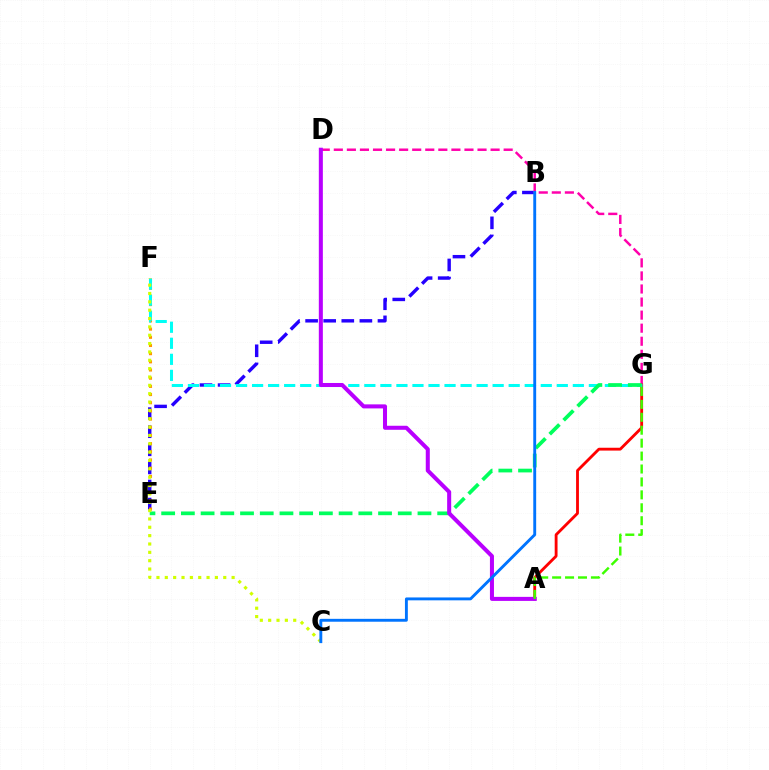{('B', 'E'): [{'color': '#2500ff', 'line_style': 'dashed', 'thickness': 2.46}], ('D', 'G'): [{'color': '#ff00ac', 'line_style': 'dashed', 'thickness': 1.77}], ('A', 'G'): [{'color': '#ff0000', 'line_style': 'solid', 'thickness': 2.04}, {'color': '#3dff00', 'line_style': 'dashed', 'thickness': 1.76}], ('E', 'F'): [{'color': '#ff9400', 'line_style': 'dotted', 'thickness': 2.22}], ('F', 'G'): [{'color': '#00fff6', 'line_style': 'dashed', 'thickness': 2.18}], ('E', 'G'): [{'color': '#00ff5c', 'line_style': 'dashed', 'thickness': 2.68}], ('C', 'F'): [{'color': '#d1ff00', 'line_style': 'dotted', 'thickness': 2.27}], ('A', 'D'): [{'color': '#b900ff', 'line_style': 'solid', 'thickness': 2.9}], ('B', 'C'): [{'color': '#0074ff', 'line_style': 'solid', 'thickness': 2.08}]}